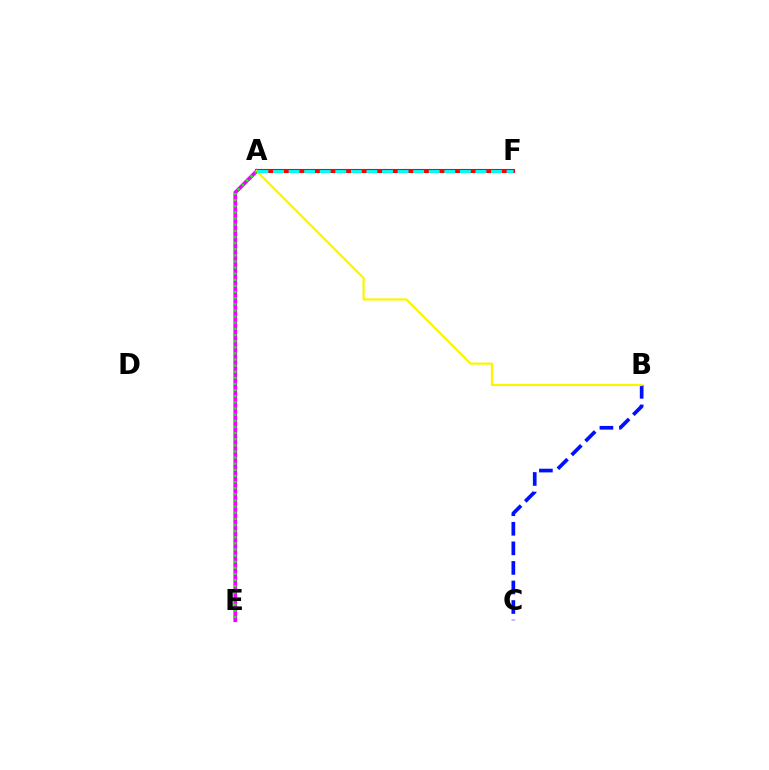{('A', 'F'): [{'color': '#ff0000', 'line_style': 'solid', 'thickness': 2.96}, {'color': '#00fff6', 'line_style': 'dashed', 'thickness': 2.12}], ('A', 'E'): [{'color': '#ee00ff', 'line_style': 'solid', 'thickness': 2.68}, {'color': '#08ff00', 'line_style': 'dotted', 'thickness': 1.67}], ('B', 'C'): [{'color': '#0010ff', 'line_style': 'dashed', 'thickness': 2.66}], ('A', 'B'): [{'color': '#fcf500', 'line_style': 'solid', 'thickness': 1.58}]}